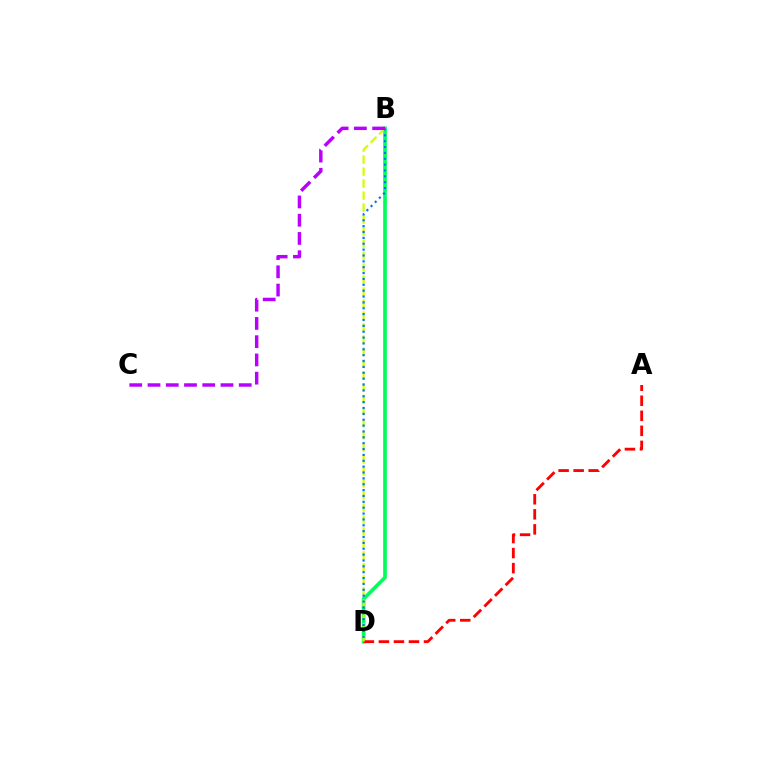{('B', 'D'): [{'color': '#00ff5c', 'line_style': 'solid', 'thickness': 2.66}, {'color': '#d1ff00', 'line_style': 'dashed', 'thickness': 1.63}, {'color': '#0074ff', 'line_style': 'dotted', 'thickness': 1.59}], ('A', 'D'): [{'color': '#ff0000', 'line_style': 'dashed', 'thickness': 2.04}], ('B', 'C'): [{'color': '#b900ff', 'line_style': 'dashed', 'thickness': 2.48}]}